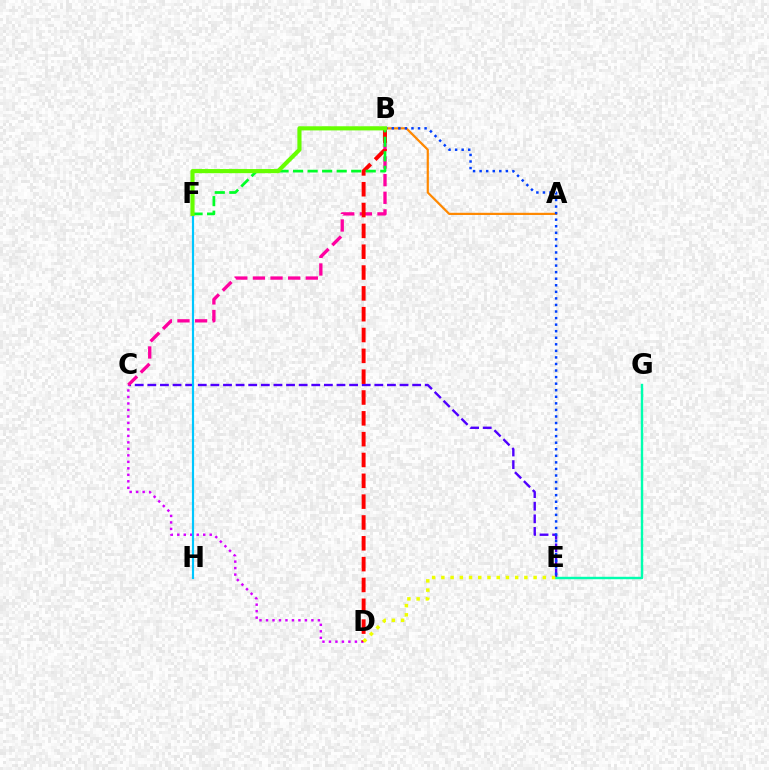{('C', 'E'): [{'color': '#4f00ff', 'line_style': 'dashed', 'thickness': 1.71}], ('B', 'C'): [{'color': '#ff00a0', 'line_style': 'dashed', 'thickness': 2.39}], ('A', 'B'): [{'color': '#ff8800', 'line_style': 'solid', 'thickness': 1.58}], ('C', 'D'): [{'color': '#d600ff', 'line_style': 'dotted', 'thickness': 1.76}], ('B', 'E'): [{'color': '#003fff', 'line_style': 'dotted', 'thickness': 1.78}], ('F', 'H'): [{'color': '#00c7ff', 'line_style': 'solid', 'thickness': 1.56}], ('B', 'D'): [{'color': '#ff0000', 'line_style': 'dashed', 'thickness': 2.83}], ('B', 'F'): [{'color': '#00ff27', 'line_style': 'dashed', 'thickness': 1.97}, {'color': '#66ff00', 'line_style': 'solid', 'thickness': 2.98}], ('E', 'G'): [{'color': '#00ffaf', 'line_style': 'solid', 'thickness': 1.74}], ('D', 'E'): [{'color': '#eeff00', 'line_style': 'dotted', 'thickness': 2.51}]}